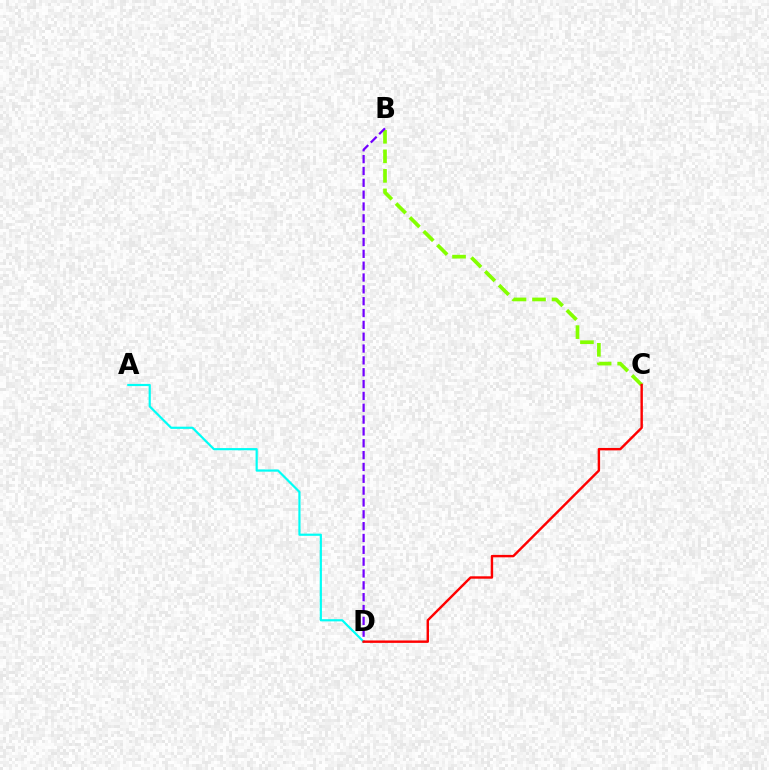{('B', 'C'): [{'color': '#84ff00', 'line_style': 'dashed', 'thickness': 2.65}], ('B', 'D'): [{'color': '#7200ff', 'line_style': 'dashed', 'thickness': 1.61}], ('A', 'D'): [{'color': '#00fff6', 'line_style': 'solid', 'thickness': 1.57}], ('C', 'D'): [{'color': '#ff0000', 'line_style': 'solid', 'thickness': 1.74}]}